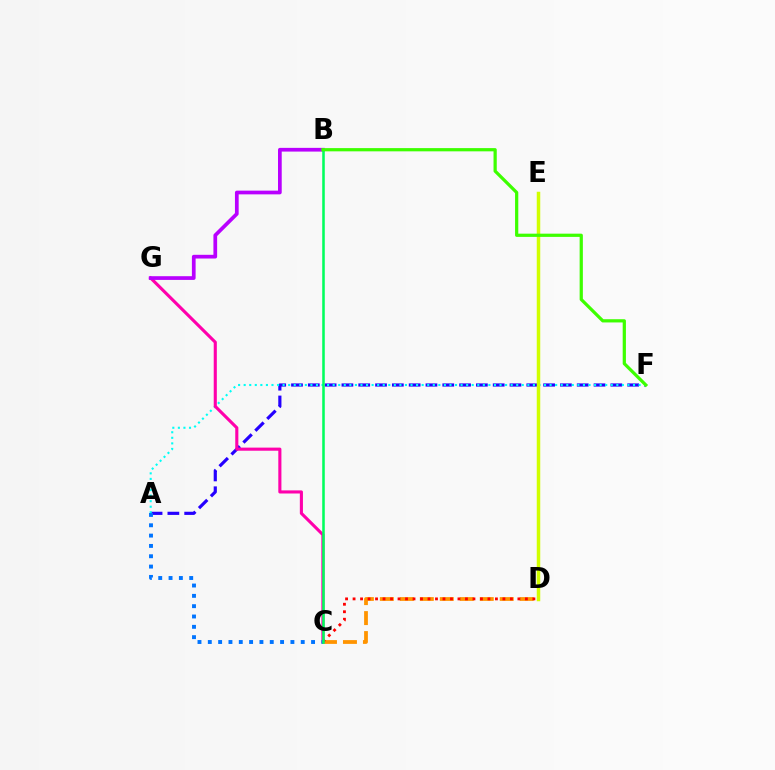{('A', 'F'): [{'color': '#2500ff', 'line_style': 'dashed', 'thickness': 2.28}, {'color': '#00fff6', 'line_style': 'dotted', 'thickness': 1.51}], ('C', 'D'): [{'color': '#ff9400', 'line_style': 'dashed', 'thickness': 2.71}, {'color': '#ff0000', 'line_style': 'dotted', 'thickness': 2.04}], ('C', 'G'): [{'color': '#ff00ac', 'line_style': 'solid', 'thickness': 2.24}], ('D', 'E'): [{'color': '#d1ff00', 'line_style': 'solid', 'thickness': 2.51}], ('B', 'G'): [{'color': '#b900ff', 'line_style': 'solid', 'thickness': 2.68}], ('A', 'C'): [{'color': '#0074ff', 'line_style': 'dotted', 'thickness': 2.81}], ('B', 'C'): [{'color': '#00ff5c', 'line_style': 'solid', 'thickness': 1.84}], ('B', 'F'): [{'color': '#3dff00', 'line_style': 'solid', 'thickness': 2.32}]}